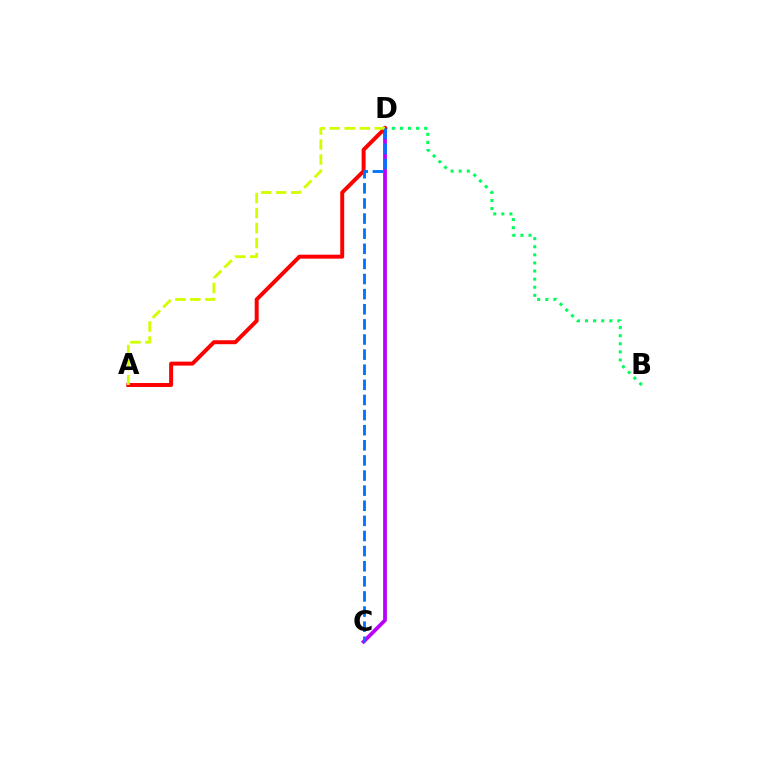{('B', 'D'): [{'color': '#00ff5c', 'line_style': 'dotted', 'thickness': 2.2}], ('C', 'D'): [{'color': '#b900ff', 'line_style': 'solid', 'thickness': 2.71}, {'color': '#0074ff', 'line_style': 'dashed', 'thickness': 2.05}], ('A', 'D'): [{'color': '#ff0000', 'line_style': 'solid', 'thickness': 2.85}, {'color': '#d1ff00', 'line_style': 'dashed', 'thickness': 2.04}]}